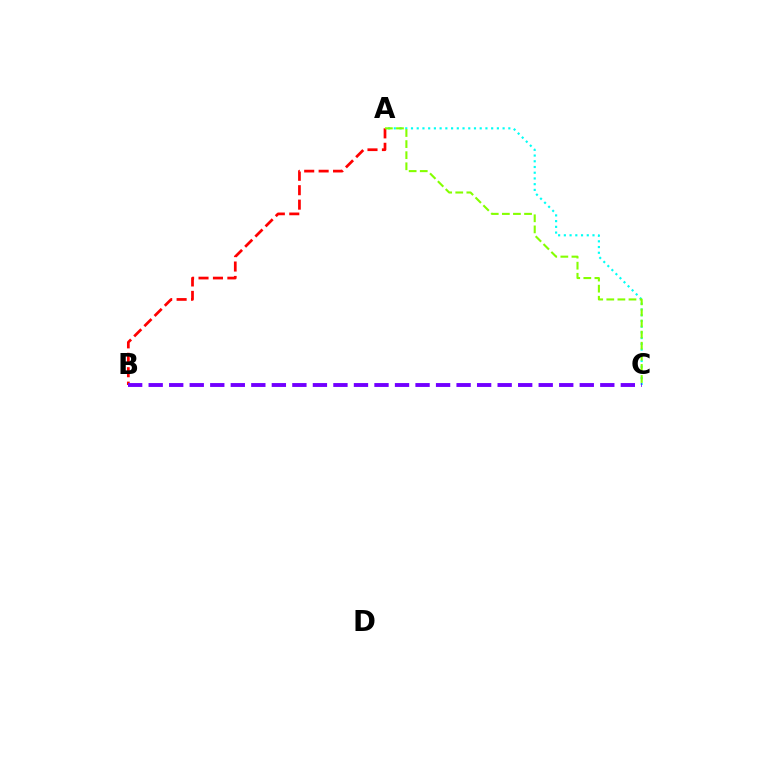{('A', 'B'): [{'color': '#ff0000', 'line_style': 'dashed', 'thickness': 1.96}], ('A', 'C'): [{'color': '#00fff6', 'line_style': 'dotted', 'thickness': 1.56}, {'color': '#84ff00', 'line_style': 'dashed', 'thickness': 1.51}], ('B', 'C'): [{'color': '#7200ff', 'line_style': 'dashed', 'thickness': 2.79}]}